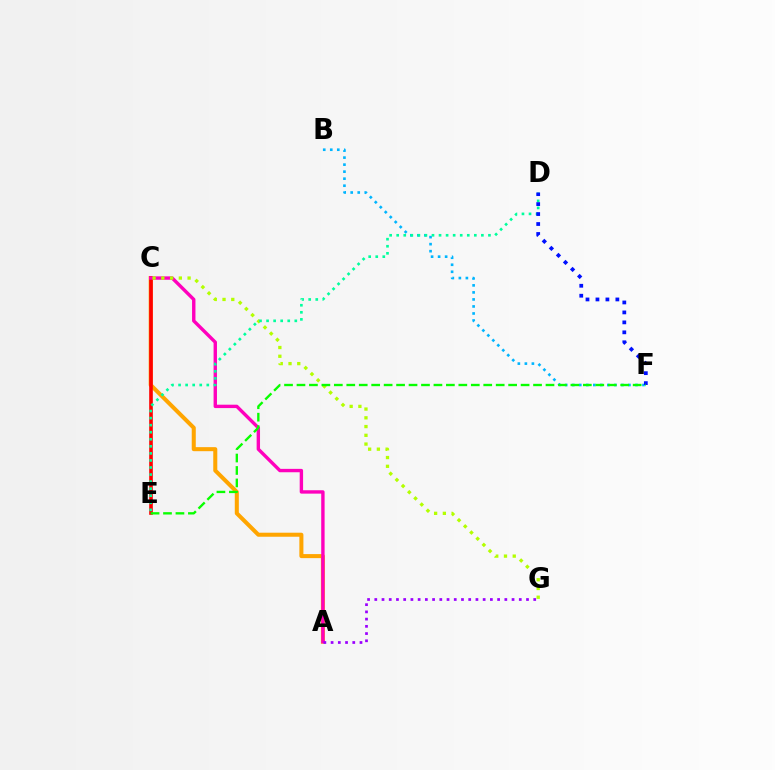{('A', 'C'): [{'color': '#ffa500', 'line_style': 'solid', 'thickness': 2.91}, {'color': '#ff00bd', 'line_style': 'solid', 'thickness': 2.44}], ('C', 'E'): [{'color': '#ff0000', 'line_style': 'solid', 'thickness': 2.61}], ('C', 'G'): [{'color': '#b3ff00', 'line_style': 'dotted', 'thickness': 2.38}], ('B', 'F'): [{'color': '#00b5ff', 'line_style': 'dotted', 'thickness': 1.91}], ('D', 'E'): [{'color': '#00ff9d', 'line_style': 'dotted', 'thickness': 1.92}], ('D', 'F'): [{'color': '#0010ff', 'line_style': 'dotted', 'thickness': 2.71}], ('E', 'F'): [{'color': '#08ff00', 'line_style': 'dashed', 'thickness': 1.69}], ('A', 'G'): [{'color': '#9b00ff', 'line_style': 'dotted', 'thickness': 1.96}]}